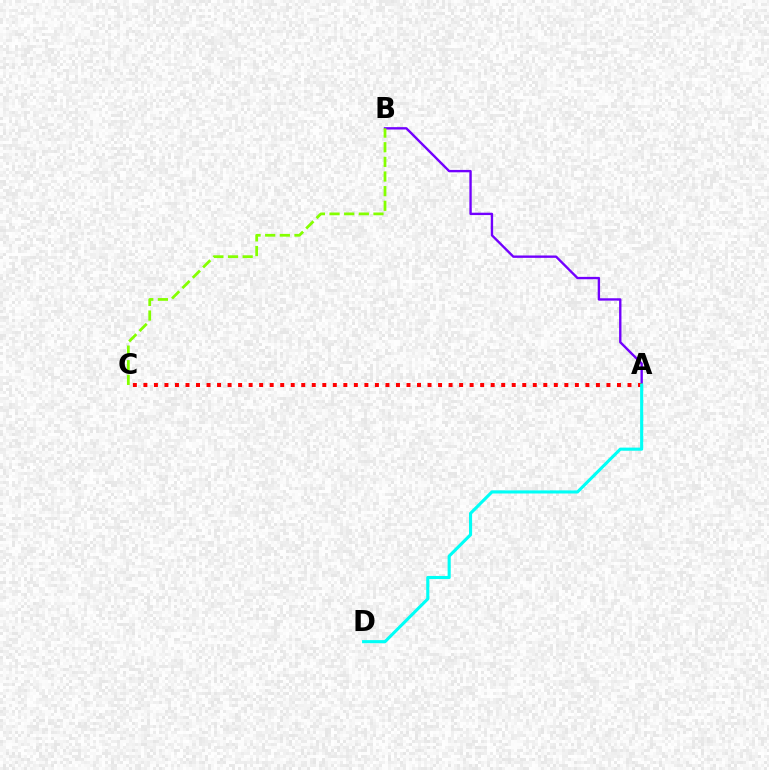{('A', 'B'): [{'color': '#7200ff', 'line_style': 'solid', 'thickness': 1.71}], ('A', 'C'): [{'color': '#ff0000', 'line_style': 'dotted', 'thickness': 2.86}], ('A', 'D'): [{'color': '#00fff6', 'line_style': 'solid', 'thickness': 2.23}], ('B', 'C'): [{'color': '#84ff00', 'line_style': 'dashed', 'thickness': 1.99}]}